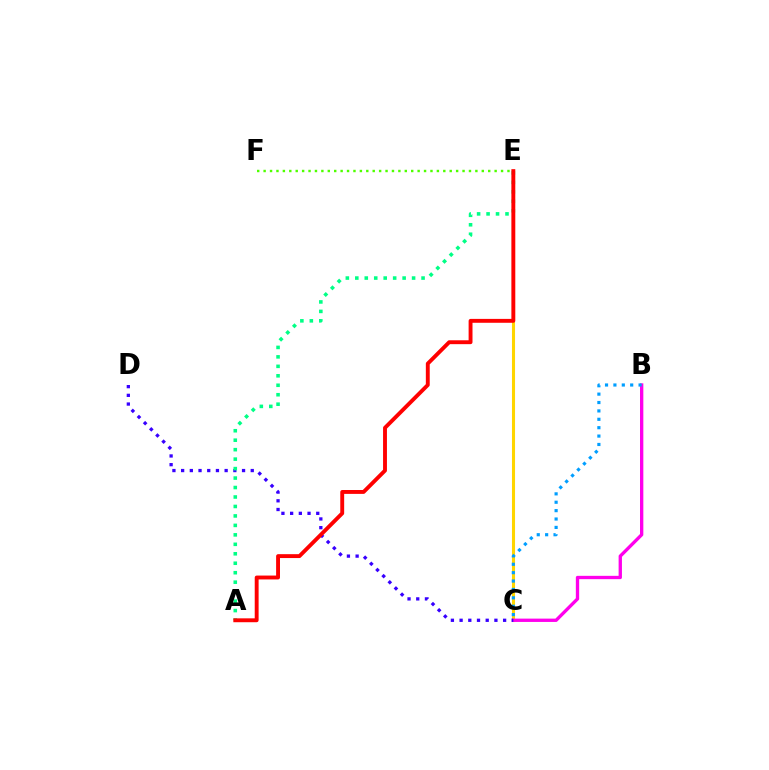{('C', 'E'): [{'color': '#ffd500', 'line_style': 'solid', 'thickness': 2.22}], ('B', 'C'): [{'color': '#ff00ed', 'line_style': 'solid', 'thickness': 2.4}, {'color': '#009eff', 'line_style': 'dotted', 'thickness': 2.28}], ('C', 'D'): [{'color': '#3700ff', 'line_style': 'dotted', 'thickness': 2.36}], ('A', 'E'): [{'color': '#00ff86', 'line_style': 'dotted', 'thickness': 2.57}, {'color': '#ff0000', 'line_style': 'solid', 'thickness': 2.8}], ('E', 'F'): [{'color': '#4fff00', 'line_style': 'dotted', 'thickness': 1.74}]}